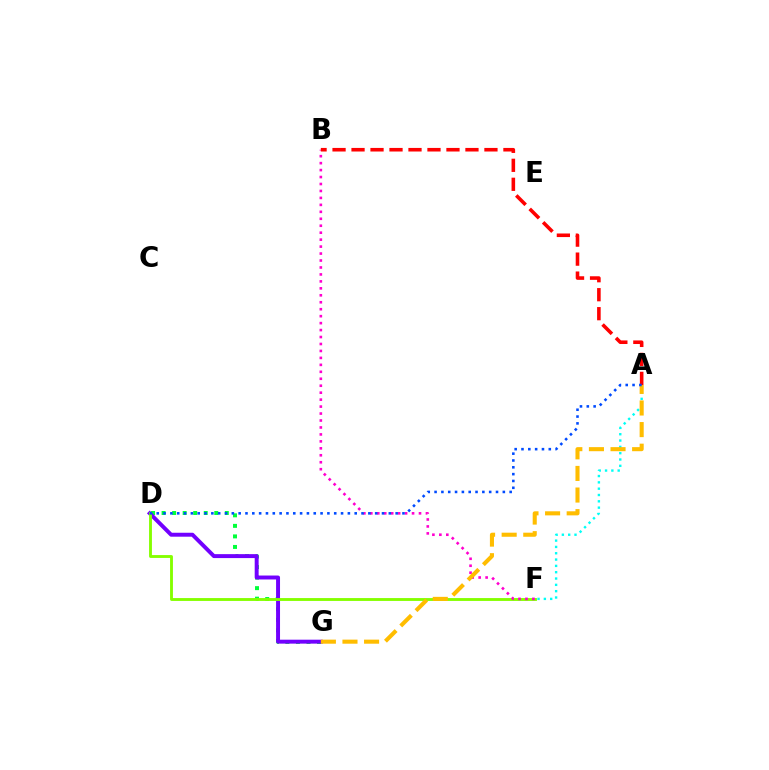{('D', 'G'): [{'color': '#00ff39', 'line_style': 'dotted', 'thickness': 2.86}, {'color': '#7200ff', 'line_style': 'solid', 'thickness': 2.84}], ('D', 'F'): [{'color': '#84ff00', 'line_style': 'solid', 'thickness': 2.07}], ('B', 'F'): [{'color': '#ff00cf', 'line_style': 'dotted', 'thickness': 1.89}], ('A', 'F'): [{'color': '#00fff6', 'line_style': 'dotted', 'thickness': 1.72}], ('A', 'G'): [{'color': '#ffbd00', 'line_style': 'dashed', 'thickness': 2.93}], ('A', 'B'): [{'color': '#ff0000', 'line_style': 'dashed', 'thickness': 2.58}], ('A', 'D'): [{'color': '#004bff', 'line_style': 'dotted', 'thickness': 1.85}]}